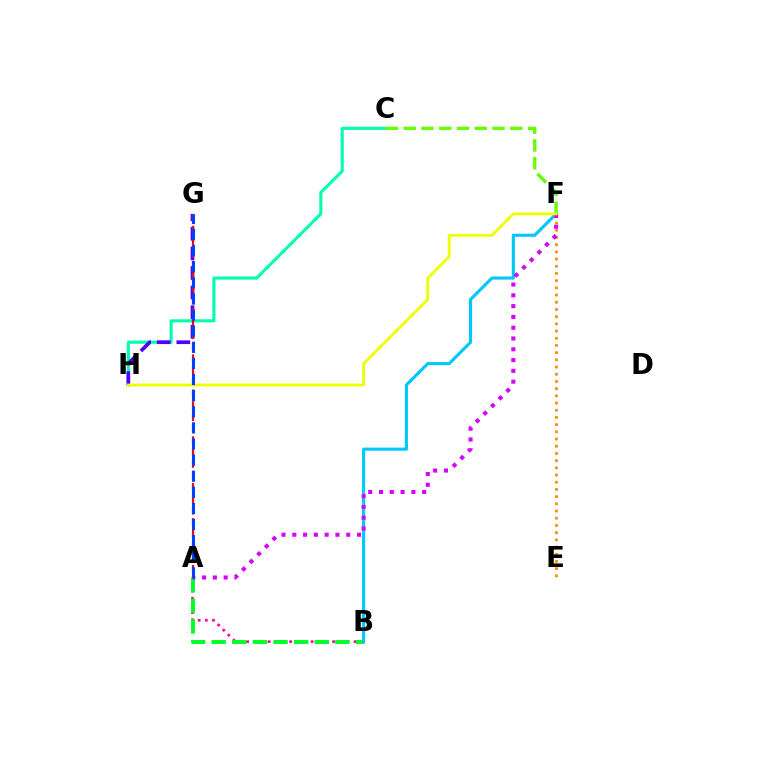{('A', 'B'): [{'color': '#ff00a0', 'line_style': 'dotted', 'thickness': 1.95}, {'color': '#00ff27', 'line_style': 'dashed', 'thickness': 2.8}], ('C', 'H'): [{'color': '#00ffaf', 'line_style': 'solid', 'thickness': 2.22}], ('E', 'F'): [{'color': '#ff8800', 'line_style': 'dotted', 'thickness': 1.96}], ('G', 'H'): [{'color': '#4f00ff', 'line_style': 'dashed', 'thickness': 2.66}], ('A', 'G'): [{'color': '#ff0000', 'line_style': 'dashed', 'thickness': 1.59}, {'color': '#003fff', 'line_style': 'dashed', 'thickness': 2.19}], ('B', 'F'): [{'color': '#00c7ff', 'line_style': 'solid', 'thickness': 2.24}], ('C', 'F'): [{'color': '#66ff00', 'line_style': 'dashed', 'thickness': 2.41}], ('A', 'F'): [{'color': '#d600ff', 'line_style': 'dotted', 'thickness': 2.93}], ('F', 'H'): [{'color': '#eeff00', 'line_style': 'solid', 'thickness': 2.02}]}